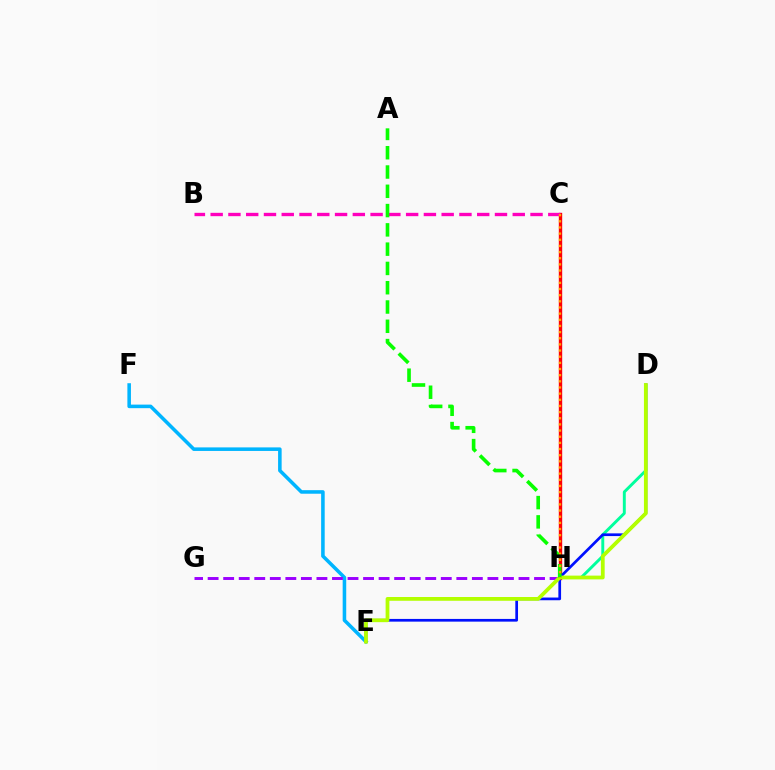{('E', 'F'): [{'color': '#00b5ff', 'line_style': 'solid', 'thickness': 2.56}], ('C', 'H'): [{'color': '#ff0000', 'line_style': 'solid', 'thickness': 2.43}, {'color': '#ffa500', 'line_style': 'dotted', 'thickness': 1.67}], ('D', 'H'): [{'color': '#00ff9d', 'line_style': 'solid', 'thickness': 2.11}], ('D', 'E'): [{'color': '#0010ff', 'line_style': 'solid', 'thickness': 1.95}, {'color': '#b3ff00', 'line_style': 'solid', 'thickness': 2.72}], ('G', 'H'): [{'color': '#9b00ff', 'line_style': 'dashed', 'thickness': 2.11}], ('B', 'C'): [{'color': '#ff00bd', 'line_style': 'dashed', 'thickness': 2.41}], ('A', 'H'): [{'color': '#08ff00', 'line_style': 'dashed', 'thickness': 2.62}]}